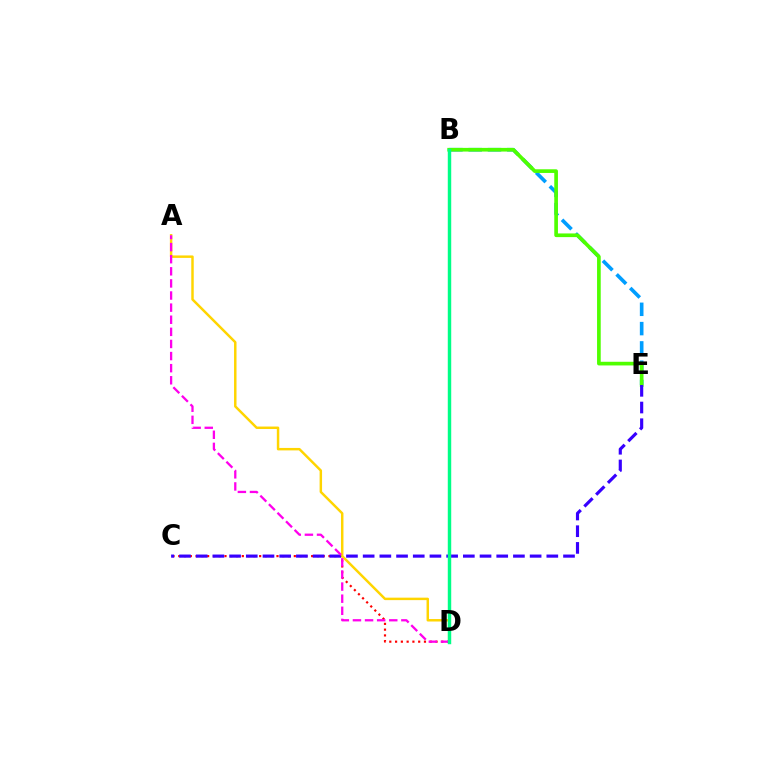{('C', 'D'): [{'color': '#ff0000', 'line_style': 'dotted', 'thickness': 1.57}], ('A', 'D'): [{'color': '#ffd500', 'line_style': 'solid', 'thickness': 1.78}, {'color': '#ff00ed', 'line_style': 'dashed', 'thickness': 1.64}], ('B', 'E'): [{'color': '#009eff', 'line_style': 'dashed', 'thickness': 2.62}, {'color': '#4fff00', 'line_style': 'solid', 'thickness': 2.64}], ('C', 'E'): [{'color': '#3700ff', 'line_style': 'dashed', 'thickness': 2.27}], ('B', 'D'): [{'color': '#00ff86', 'line_style': 'solid', 'thickness': 2.48}]}